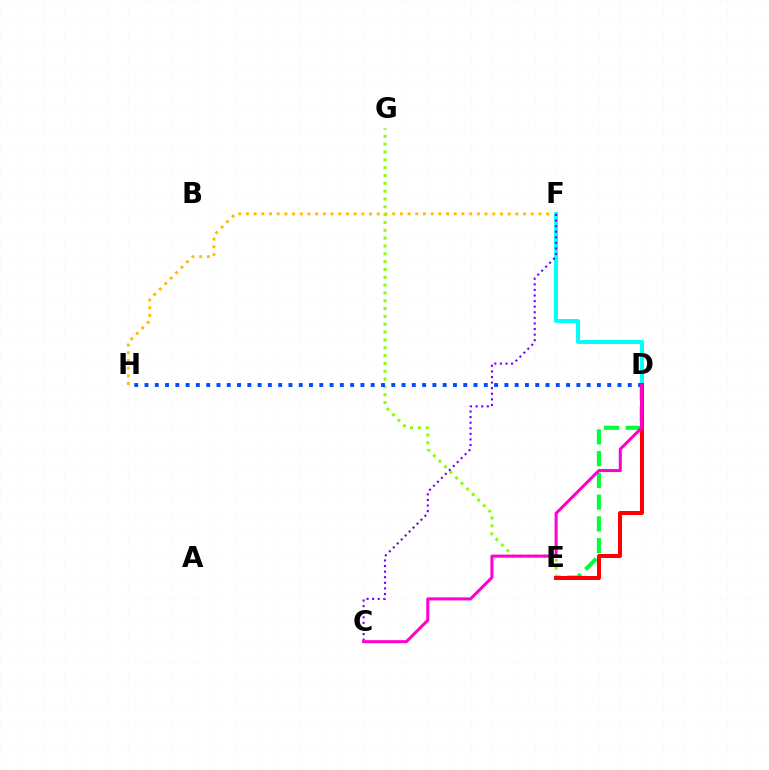{('F', 'H'): [{'color': '#ffbd00', 'line_style': 'dotted', 'thickness': 2.09}], ('D', 'F'): [{'color': '#00fff6', 'line_style': 'solid', 'thickness': 2.83}], ('D', 'E'): [{'color': '#00ff39', 'line_style': 'dashed', 'thickness': 2.96}, {'color': '#ff0000', 'line_style': 'solid', 'thickness': 2.88}], ('E', 'G'): [{'color': '#84ff00', 'line_style': 'dotted', 'thickness': 2.13}], ('C', 'F'): [{'color': '#7200ff', 'line_style': 'dotted', 'thickness': 1.52}], ('D', 'H'): [{'color': '#004bff', 'line_style': 'dotted', 'thickness': 2.79}], ('C', 'D'): [{'color': '#ff00cf', 'line_style': 'solid', 'thickness': 2.19}]}